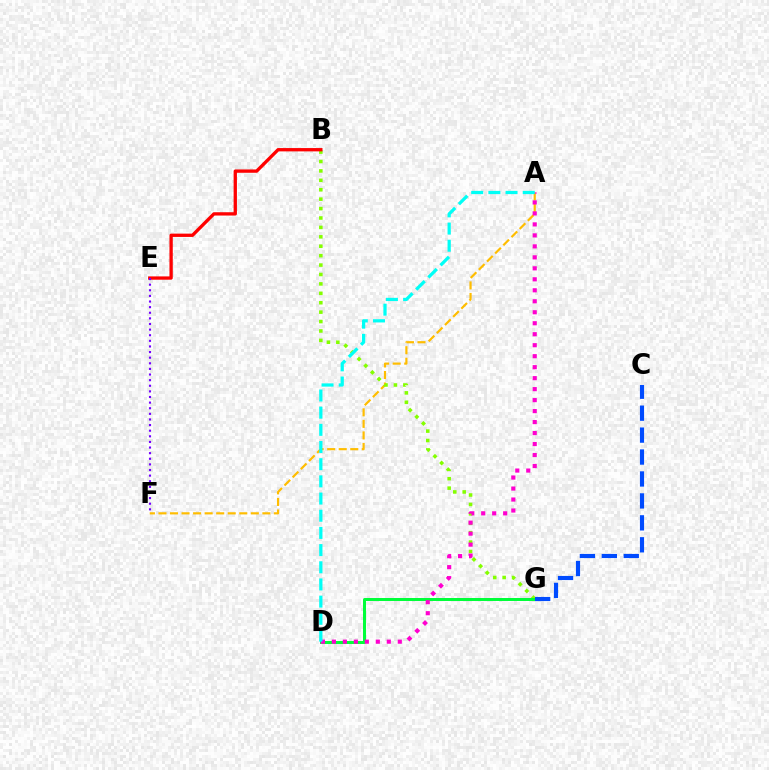{('A', 'F'): [{'color': '#ffbd00', 'line_style': 'dashed', 'thickness': 1.57}], ('B', 'G'): [{'color': '#84ff00', 'line_style': 'dotted', 'thickness': 2.56}], ('D', 'G'): [{'color': '#00ff39', 'line_style': 'solid', 'thickness': 2.15}], ('B', 'E'): [{'color': '#ff0000', 'line_style': 'solid', 'thickness': 2.39}], ('A', 'D'): [{'color': '#ff00cf', 'line_style': 'dotted', 'thickness': 2.98}, {'color': '#00fff6', 'line_style': 'dashed', 'thickness': 2.33}], ('C', 'G'): [{'color': '#004bff', 'line_style': 'dashed', 'thickness': 2.98}], ('E', 'F'): [{'color': '#7200ff', 'line_style': 'dotted', 'thickness': 1.53}]}